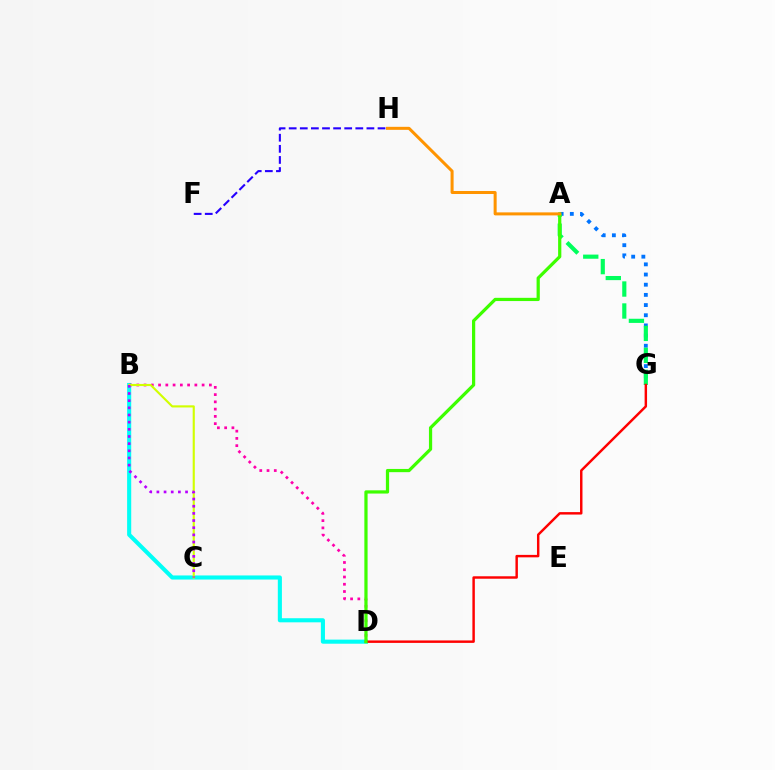{('B', 'D'): [{'color': '#00fff6', 'line_style': 'solid', 'thickness': 2.95}, {'color': '#ff00ac', 'line_style': 'dotted', 'thickness': 1.97}], ('A', 'G'): [{'color': '#0074ff', 'line_style': 'dotted', 'thickness': 2.76}, {'color': '#00ff5c', 'line_style': 'dashed', 'thickness': 2.98}], ('B', 'C'): [{'color': '#d1ff00', 'line_style': 'solid', 'thickness': 1.54}, {'color': '#b900ff', 'line_style': 'dotted', 'thickness': 1.95}], ('D', 'G'): [{'color': '#ff0000', 'line_style': 'solid', 'thickness': 1.76}], ('A', 'D'): [{'color': '#3dff00', 'line_style': 'solid', 'thickness': 2.32}], ('F', 'H'): [{'color': '#2500ff', 'line_style': 'dashed', 'thickness': 1.51}], ('A', 'H'): [{'color': '#ff9400', 'line_style': 'solid', 'thickness': 2.17}]}